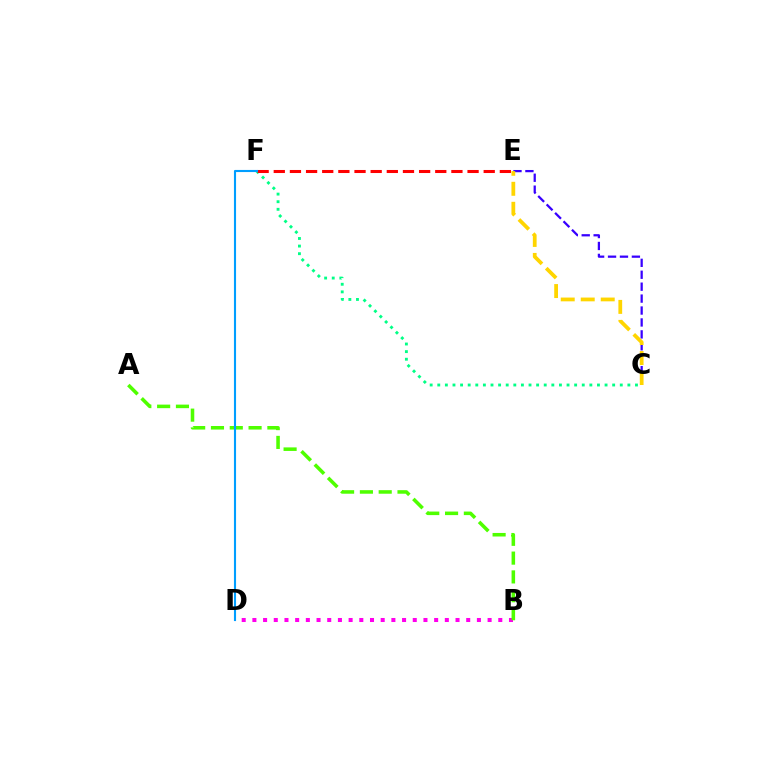{('B', 'D'): [{'color': '#ff00ed', 'line_style': 'dotted', 'thickness': 2.9}], ('C', 'F'): [{'color': '#00ff86', 'line_style': 'dotted', 'thickness': 2.07}], ('A', 'B'): [{'color': '#4fff00', 'line_style': 'dashed', 'thickness': 2.55}], ('E', 'F'): [{'color': '#ff0000', 'line_style': 'dashed', 'thickness': 2.19}], ('C', 'E'): [{'color': '#3700ff', 'line_style': 'dashed', 'thickness': 1.62}, {'color': '#ffd500', 'line_style': 'dashed', 'thickness': 2.72}], ('D', 'F'): [{'color': '#009eff', 'line_style': 'solid', 'thickness': 1.52}]}